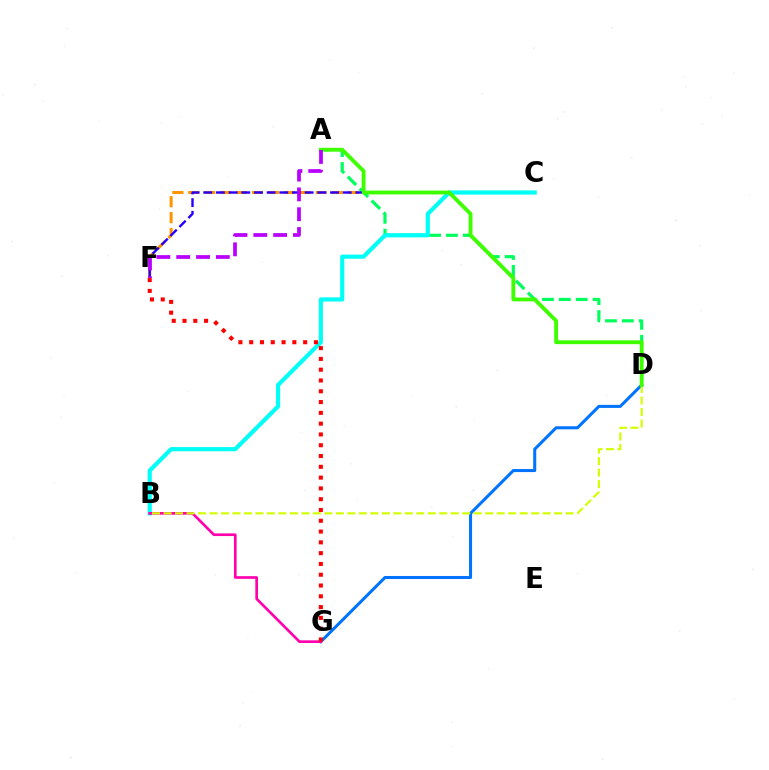{('C', 'F'): [{'color': '#ff9400', 'line_style': 'dashed', 'thickness': 2.16}, {'color': '#2500ff', 'line_style': 'dashed', 'thickness': 1.72}], ('A', 'D'): [{'color': '#00ff5c', 'line_style': 'dashed', 'thickness': 2.29}, {'color': '#3dff00', 'line_style': 'solid', 'thickness': 2.77}], ('B', 'C'): [{'color': '#00fff6', 'line_style': 'solid', 'thickness': 2.99}], ('D', 'G'): [{'color': '#0074ff', 'line_style': 'solid', 'thickness': 2.19}], ('B', 'G'): [{'color': '#ff00ac', 'line_style': 'solid', 'thickness': 1.92}], ('B', 'D'): [{'color': '#d1ff00', 'line_style': 'dashed', 'thickness': 1.56}], ('A', 'F'): [{'color': '#b900ff', 'line_style': 'dashed', 'thickness': 2.69}], ('F', 'G'): [{'color': '#ff0000', 'line_style': 'dotted', 'thickness': 2.93}]}